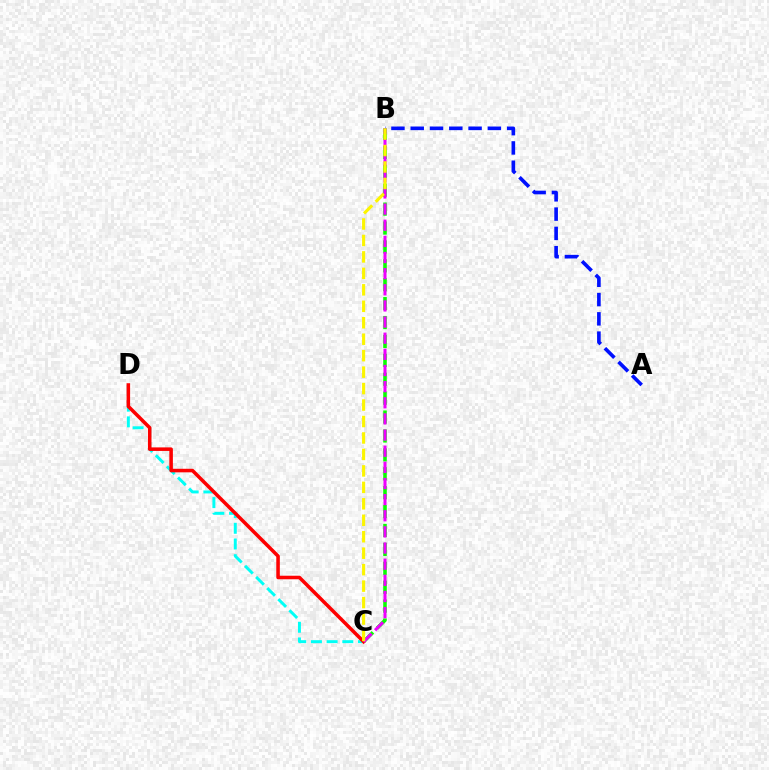{('B', 'C'): [{'color': '#08ff00', 'line_style': 'dashed', 'thickness': 2.57}, {'color': '#ee00ff', 'line_style': 'dashed', 'thickness': 2.19}, {'color': '#fcf500', 'line_style': 'dashed', 'thickness': 2.24}], ('A', 'B'): [{'color': '#0010ff', 'line_style': 'dashed', 'thickness': 2.62}], ('C', 'D'): [{'color': '#00fff6', 'line_style': 'dashed', 'thickness': 2.13}, {'color': '#ff0000', 'line_style': 'solid', 'thickness': 2.55}]}